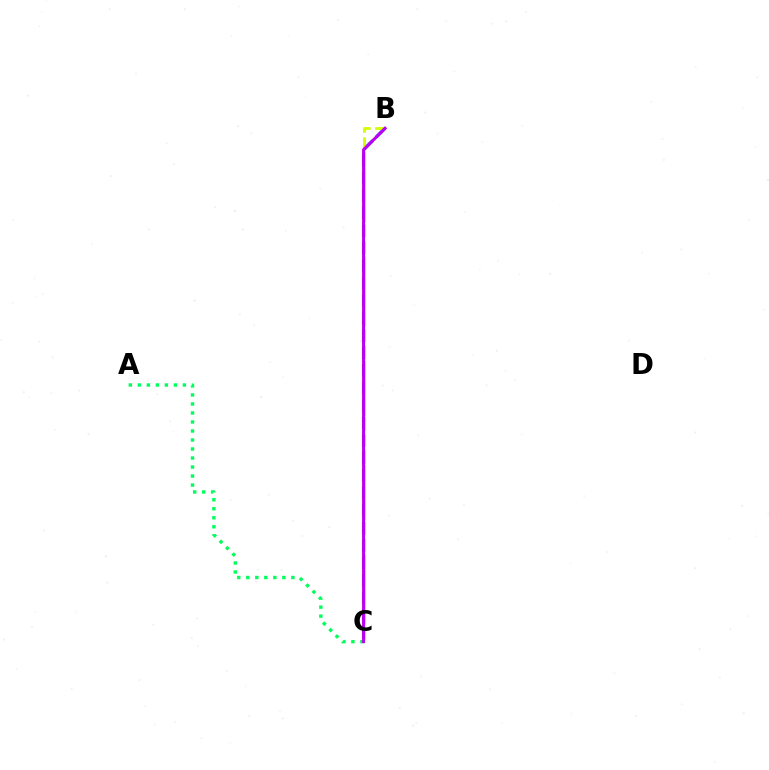{('B', 'C'): [{'color': '#0074ff', 'line_style': 'dashed', 'thickness': 2.38}, {'color': '#d1ff00', 'line_style': 'dashed', 'thickness': 2.02}, {'color': '#ff0000', 'line_style': 'solid', 'thickness': 1.82}, {'color': '#b900ff', 'line_style': 'solid', 'thickness': 2.09}], ('A', 'C'): [{'color': '#00ff5c', 'line_style': 'dotted', 'thickness': 2.45}]}